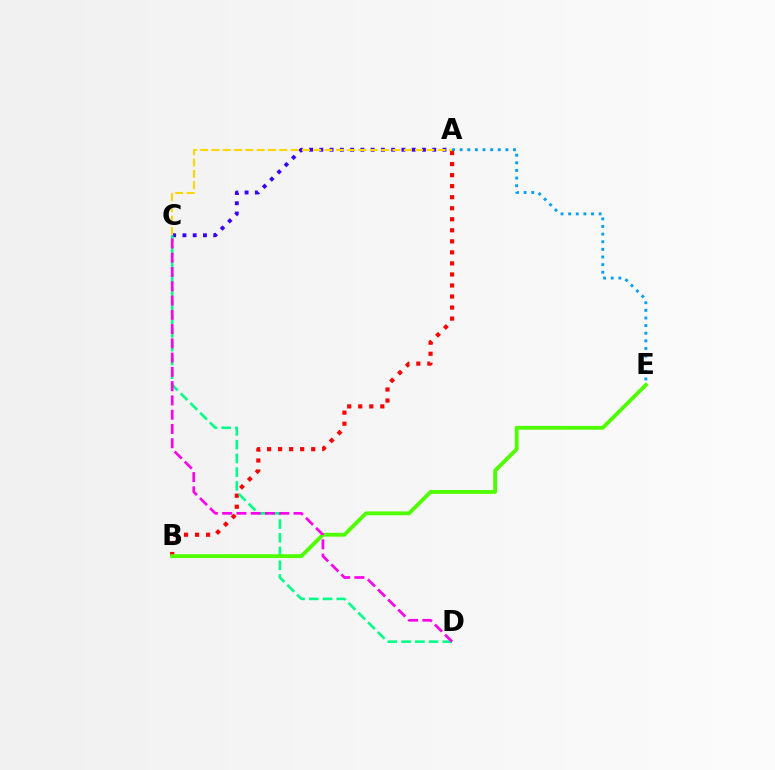{('A', 'C'): [{'color': '#3700ff', 'line_style': 'dotted', 'thickness': 2.79}, {'color': '#ffd500', 'line_style': 'dashed', 'thickness': 1.54}], ('A', 'E'): [{'color': '#009eff', 'line_style': 'dotted', 'thickness': 2.07}], ('A', 'B'): [{'color': '#ff0000', 'line_style': 'dotted', 'thickness': 3.0}], ('C', 'D'): [{'color': '#00ff86', 'line_style': 'dashed', 'thickness': 1.87}, {'color': '#ff00ed', 'line_style': 'dashed', 'thickness': 1.94}], ('B', 'E'): [{'color': '#4fff00', 'line_style': 'solid', 'thickness': 2.77}]}